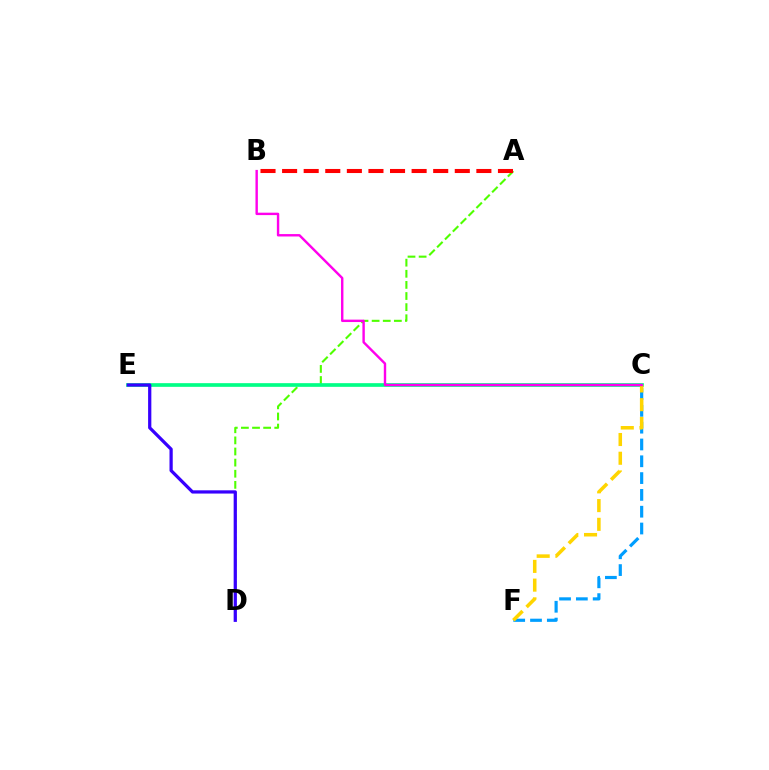{('A', 'D'): [{'color': '#4fff00', 'line_style': 'dashed', 'thickness': 1.51}], ('C', 'E'): [{'color': '#00ff86', 'line_style': 'solid', 'thickness': 2.64}], ('A', 'B'): [{'color': '#ff0000', 'line_style': 'dashed', 'thickness': 2.93}], ('C', 'F'): [{'color': '#009eff', 'line_style': 'dashed', 'thickness': 2.28}, {'color': '#ffd500', 'line_style': 'dashed', 'thickness': 2.55}], ('D', 'E'): [{'color': '#3700ff', 'line_style': 'solid', 'thickness': 2.33}], ('B', 'C'): [{'color': '#ff00ed', 'line_style': 'solid', 'thickness': 1.73}]}